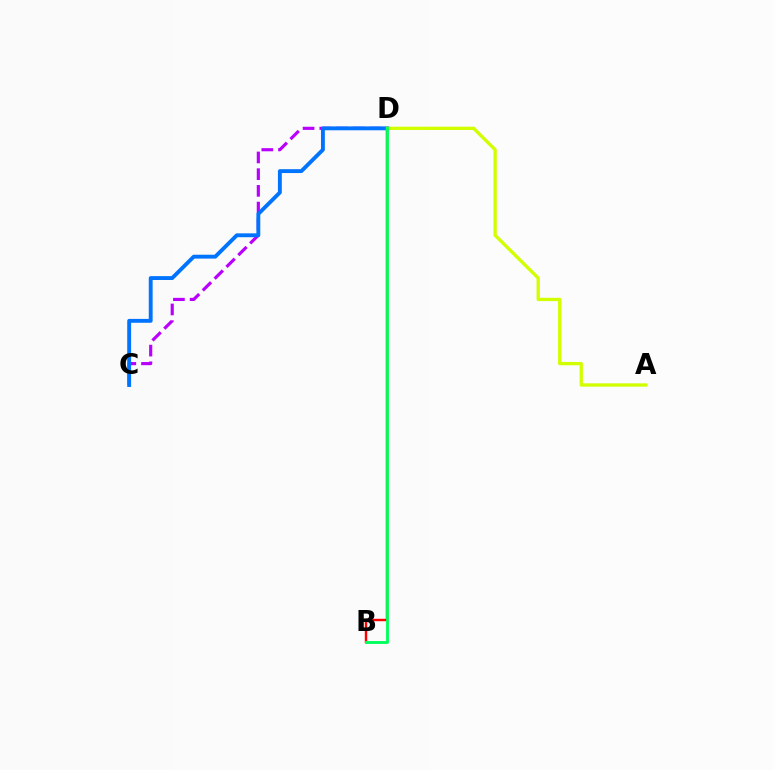{('B', 'D'): [{'color': '#ff0000', 'line_style': 'solid', 'thickness': 1.74}, {'color': '#00ff5c', 'line_style': 'solid', 'thickness': 2.06}], ('C', 'D'): [{'color': '#b900ff', 'line_style': 'dashed', 'thickness': 2.27}, {'color': '#0074ff', 'line_style': 'solid', 'thickness': 2.79}], ('A', 'D'): [{'color': '#d1ff00', 'line_style': 'solid', 'thickness': 2.38}]}